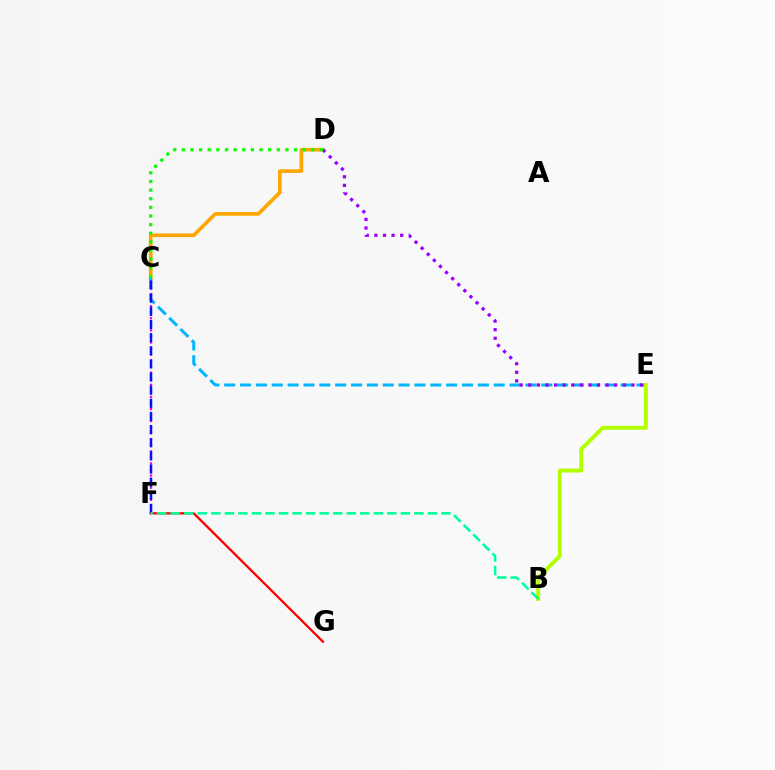{('C', 'D'): [{'color': '#ffa500', 'line_style': 'solid', 'thickness': 2.63}, {'color': '#08ff00', 'line_style': 'dotted', 'thickness': 2.35}], ('C', 'E'): [{'color': '#00b5ff', 'line_style': 'dashed', 'thickness': 2.15}], ('F', 'G'): [{'color': '#ff0000', 'line_style': 'solid', 'thickness': 1.65}], ('C', 'F'): [{'color': '#ff00bd', 'line_style': 'dotted', 'thickness': 1.64}, {'color': '#0010ff', 'line_style': 'dashed', 'thickness': 1.78}], ('B', 'E'): [{'color': '#b3ff00', 'line_style': 'solid', 'thickness': 2.82}], ('B', 'F'): [{'color': '#00ff9d', 'line_style': 'dashed', 'thickness': 1.84}], ('D', 'E'): [{'color': '#9b00ff', 'line_style': 'dotted', 'thickness': 2.34}]}